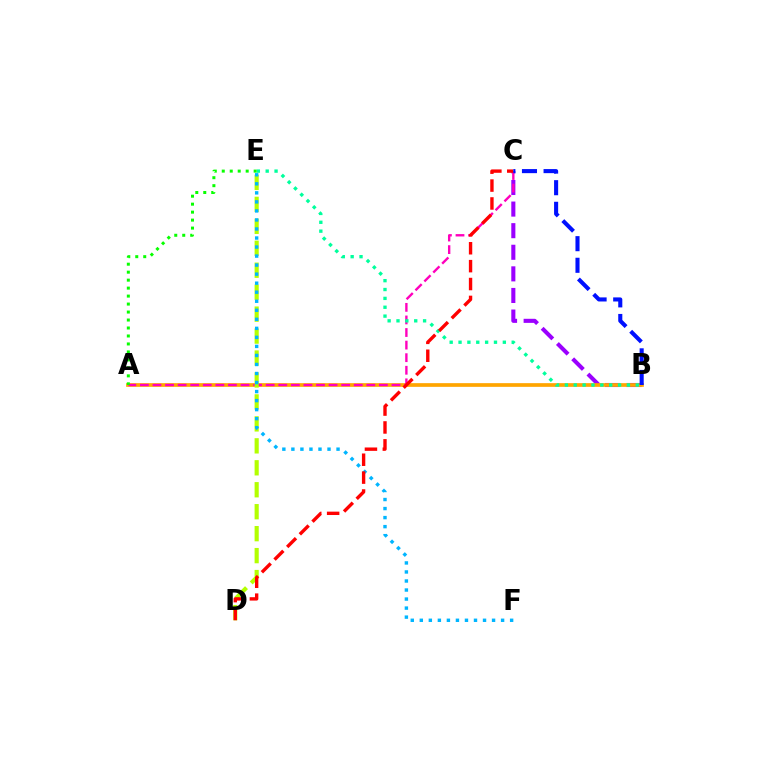{('B', 'C'): [{'color': '#9b00ff', 'line_style': 'dashed', 'thickness': 2.93}, {'color': '#0010ff', 'line_style': 'dashed', 'thickness': 2.94}], ('A', 'B'): [{'color': '#ffa500', 'line_style': 'solid', 'thickness': 2.66}], ('A', 'C'): [{'color': '#ff00bd', 'line_style': 'dashed', 'thickness': 1.71}], ('B', 'E'): [{'color': '#00ff9d', 'line_style': 'dotted', 'thickness': 2.41}], ('D', 'E'): [{'color': '#b3ff00', 'line_style': 'dashed', 'thickness': 2.98}], ('E', 'F'): [{'color': '#00b5ff', 'line_style': 'dotted', 'thickness': 2.45}], ('C', 'D'): [{'color': '#ff0000', 'line_style': 'dashed', 'thickness': 2.43}], ('A', 'E'): [{'color': '#08ff00', 'line_style': 'dotted', 'thickness': 2.17}]}